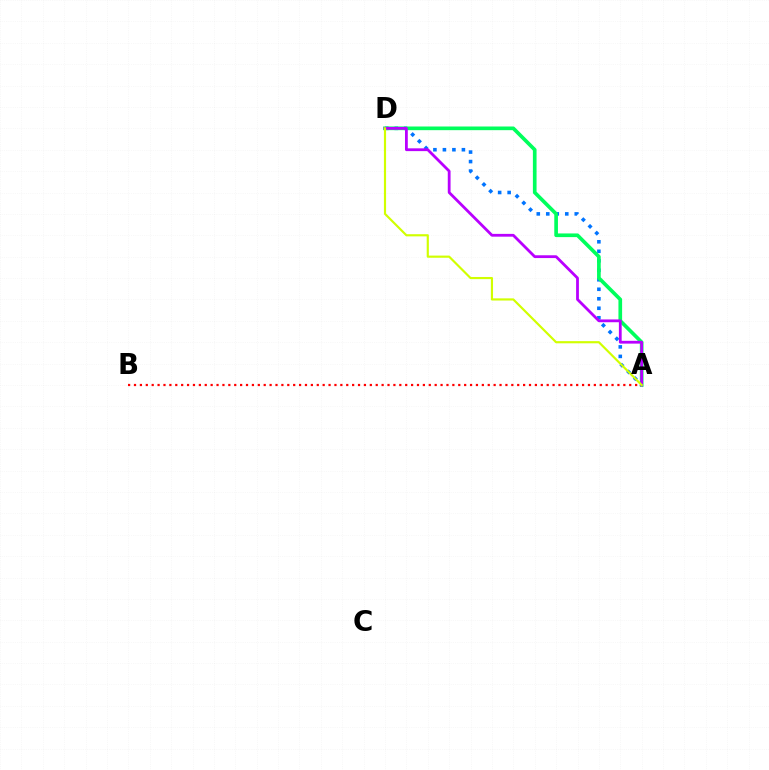{('A', 'D'): [{'color': '#0074ff', 'line_style': 'dotted', 'thickness': 2.58}, {'color': '#00ff5c', 'line_style': 'solid', 'thickness': 2.64}, {'color': '#b900ff', 'line_style': 'solid', 'thickness': 2.01}, {'color': '#d1ff00', 'line_style': 'solid', 'thickness': 1.56}], ('A', 'B'): [{'color': '#ff0000', 'line_style': 'dotted', 'thickness': 1.6}]}